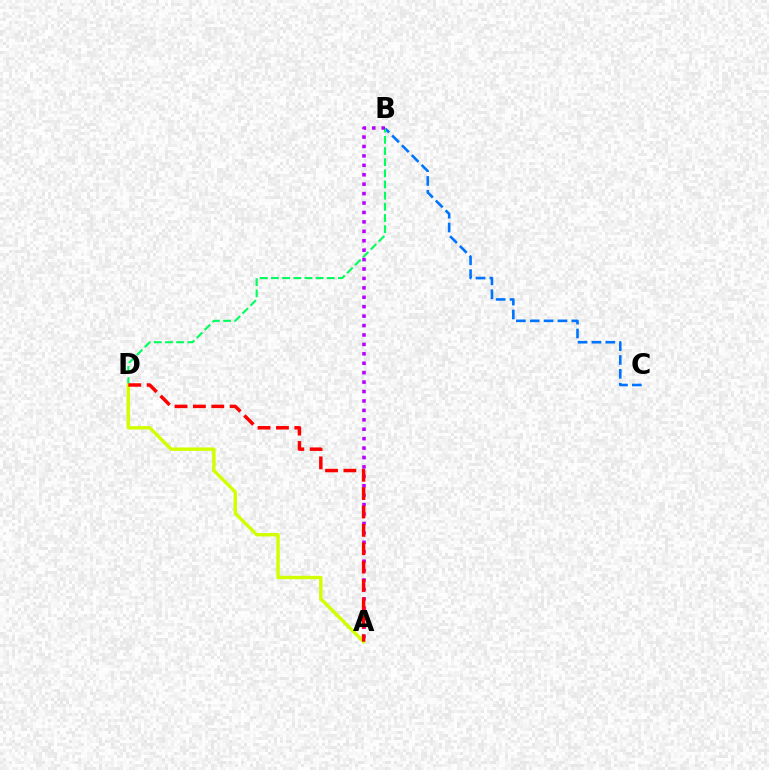{('B', 'C'): [{'color': '#0074ff', 'line_style': 'dashed', 'thickness': 1.88}], ('B', 'D'): [{'color': '#00ff5c', 'line_style': 'dashed', 'thickness': 1.52}], ('A', 'D'): [{'color': '#d1ff00', 'line_style': 'solid', 'thickness': 2.44}, {'color': '#ff0000', 'line_style': 'dashed', 'thickness': 2.5}], ('A', 'B'): [{'color': '#b900ff', 'line_style': 'dotted', 'thickness': 2.56}]}